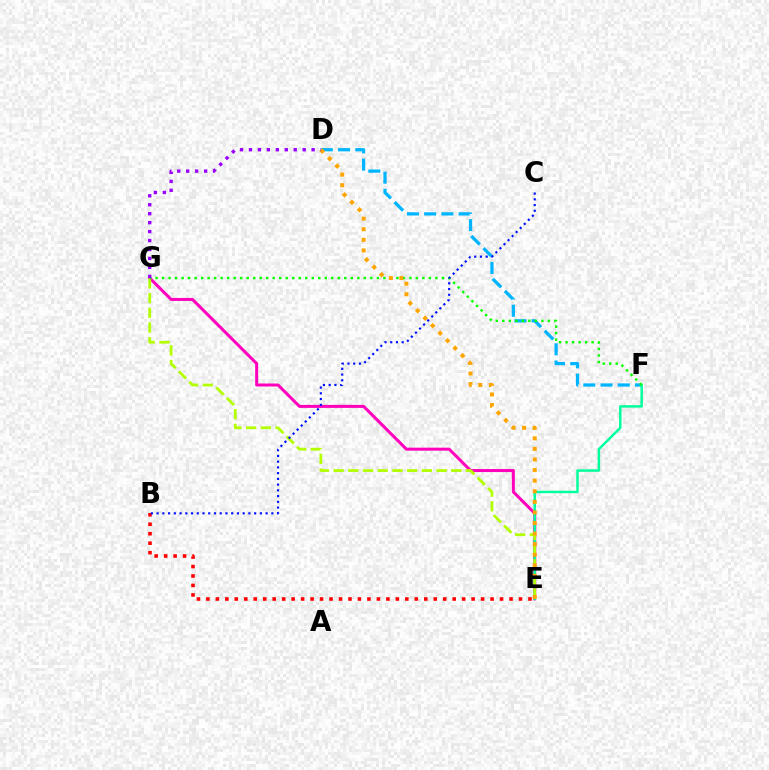{('E', 'G'): [{'color': '#ff00bd', 'line_style': 'solid', 'thickness': 2.16}, {'color': '#b3ff00', 'line_style': 'dashed', 'thickness': 2.0}], ('D', 'F'): [{'color': '#00b5ff', 'line_style': 'dashed', 'thickness': 2.34}], ('E', 'F'): [{'color': '#00ff9d', 'line_style': 'solid', 'thickness': 1.78}], ('F', 'G'): [{'color': '#08ff00', 'line_style': 'dotted', 'thickness': 1.77}], ('D', 'E'): [{'color': '#ffa500', 'line_style': 'dotted', 'thickness': 2.88}], ('B', 'E'): [{'color': '#ff0000', 'line_style': 'dotted', 'thickness': 2.57}], ('B', 'C'): [{'color': '#0010ff', 'line_style': 'dotted', 'thickness': 1.56}], ('D', 'G'): [{'color': '#9b00ff', 'line_style': 'dotted', 'thickness': 2.43}]}